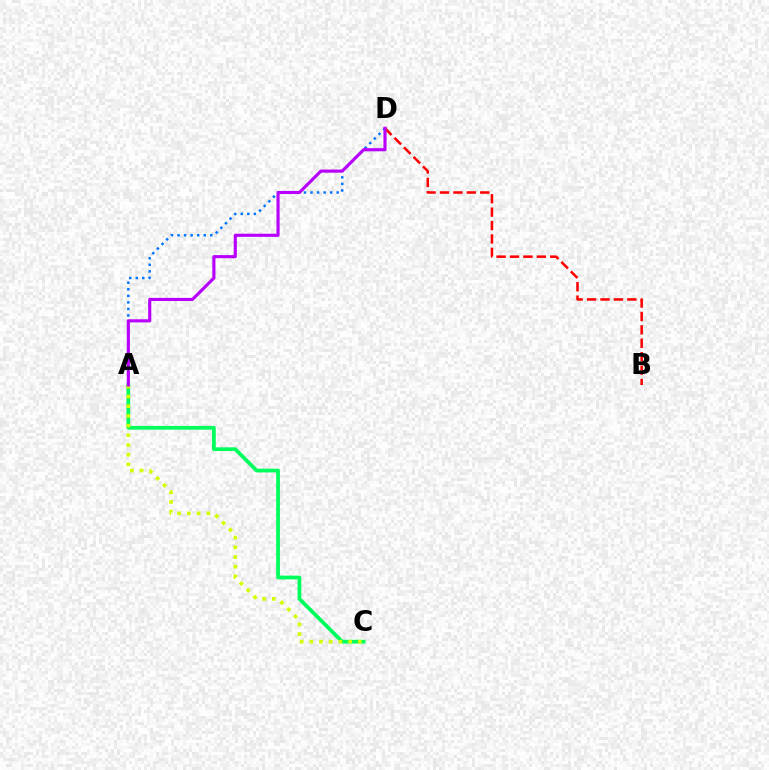{('B', 'D'): [{'color': '#ff0000', 'line_style': 'dashed', 'thickness': 1.82}], ('A', 'D'): [{'color': '#0074ff', 'line_style': 'dotted', 'thickness': 1.78}, {'color': '#b900ff', 'line_style': 'solid', 'thickness': 2.25}], ('A', 'C'): [{'color': '#00ff5c', 'line_style': 'solid', 'thickness': 2.7}, {'color': '#d1ff00', 'line_style': 'dotted', 'thickness': 2.63}]}